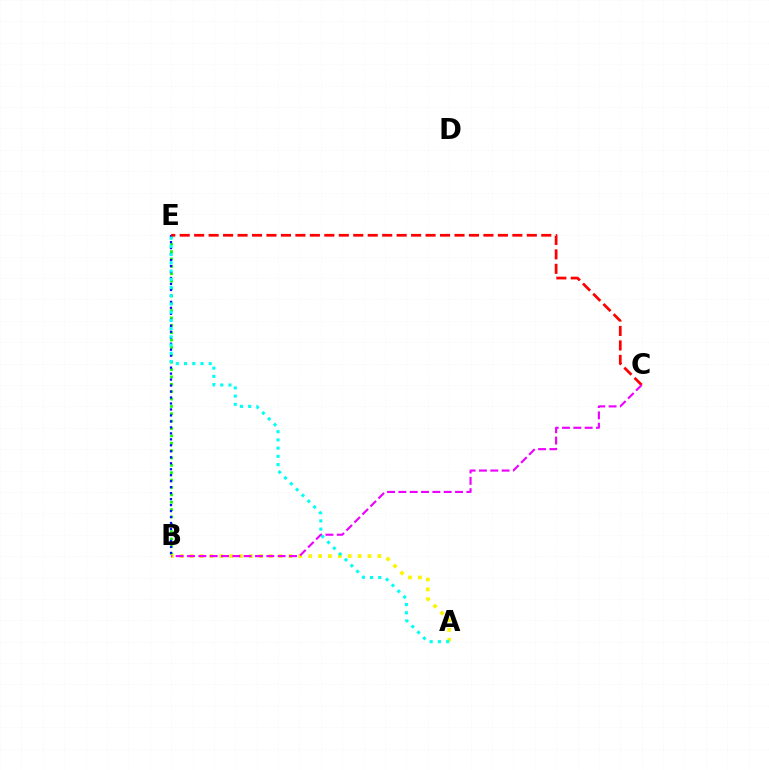{('B', 'E'): [{'color': '#08ff00', 'line_style': 'dotted', 'thickness': 2.0}, {'color': '#0010ff', 'line_style': 'dotted', 'thickness': 1.62}], ('C', 'E'): [{'color': '#ff0000', 'line_style': 'dashed', 'thickness': 1.96}], ('A', 'B'): [{'color': '#fcf500', 'line_style': 'dotted', 'thickness': 2.68}], ('B', 'C'): [{'color': '#ee00ff', 'line_style': 'dashed', 'thickness': 1.54}], ('A', 'E'): [{'color': '#00fff6', 'line_style': 'dotted', 'thickness': 2.24}]}